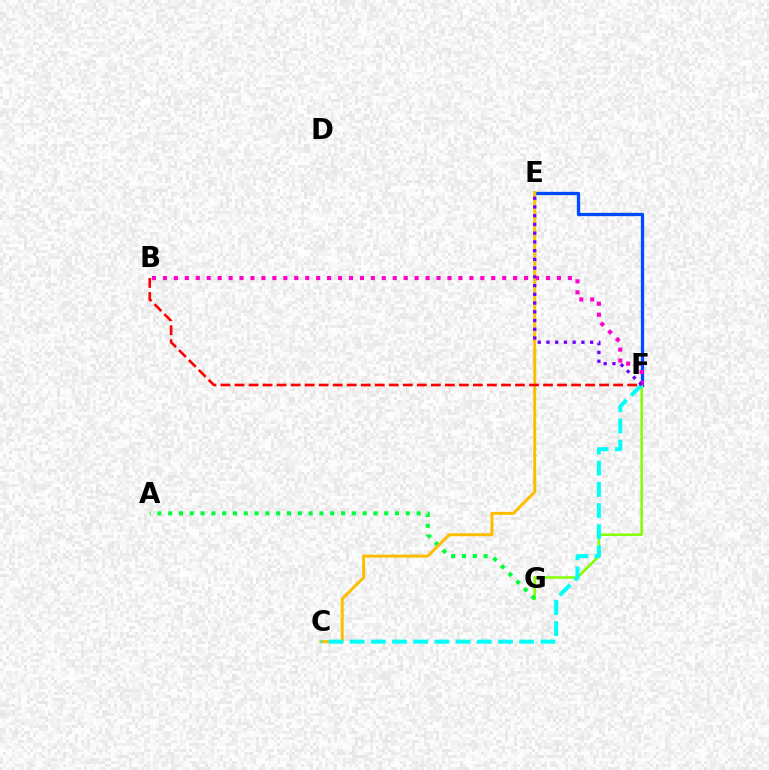{('E', 'F'): [{'color': '#004bff', 'line_style': 'solid', 'thickness': 2.36}, {'color': '#7200ff', 'line_style': 'dotted', 'thickness': 2.37}], ('F', 'G'): [{'color': '#84ff00', 'line_style': 'solid', 'thickness': 1.82}], ('B', 'F'): [{'color': '#ff00cf', 'line_style': 'dotted', 'thickness': 2.97}, {'color': '#ff0000', 'line_style': 'dashed', 'thickness': 1.9}], ('A', 'G'): [{'color': '#00ff39', 'line_style': 'dotted', 'thickness': 2.93}], ('C', 'E'): [{'color': '#ffbd00', 'line_style': 'solid', 'thickness': 2.15}], ('C', 'F'): [{'color': '#00fff6', 'line_style': 'dashed', 'thickness': 2.88}]}